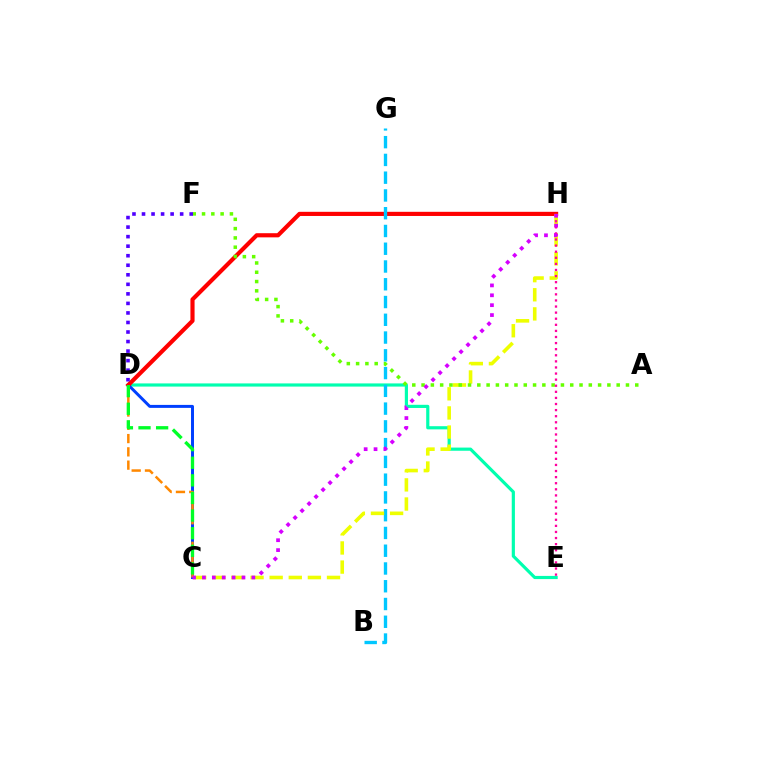{('D', 'E'): [{'color': '#00ffaf', 'line_style': 'solid', 'thickness': 2.28}], ('C', 'D'): [{'color': '#003fff', 'line_style': 'solid', 'thickness': 2.14}, {'color': '#ff8800', 'line_style': 'dashed', 'thickness': 1.8}, {'color': '#00ff27', 'line_style': 'dashed', 'thickness': 2.39}], ('D', 'H'): [{'color': '#ff0000', 'line_style': 'solid', 'thickness': 2.99}], ('B', 'G'): [{'color': '#00c7ff', 'line_style': 'dashed', 'thickness': 2.41}], ('C', 'H'): [{'color': '#eeff00', 'line_style': 'dashed', 'thickness': 2.6}, {'color': '#d600ff', 'line_style': 'dotted', 'thickness': 2.69}], ('A', 'F'): [{'color': '#66ff00', 'line_style': 'dotted', 'thickness': 2.52}], ('E', 'H'): [{'color': '#ff00a0', 'line_style': 'dotted', 'thickness': 1.66}], ('D', 'F'): [{'color': '#4f00ff', 'line_style': 'dotted', 'thickness': 2.59}]}